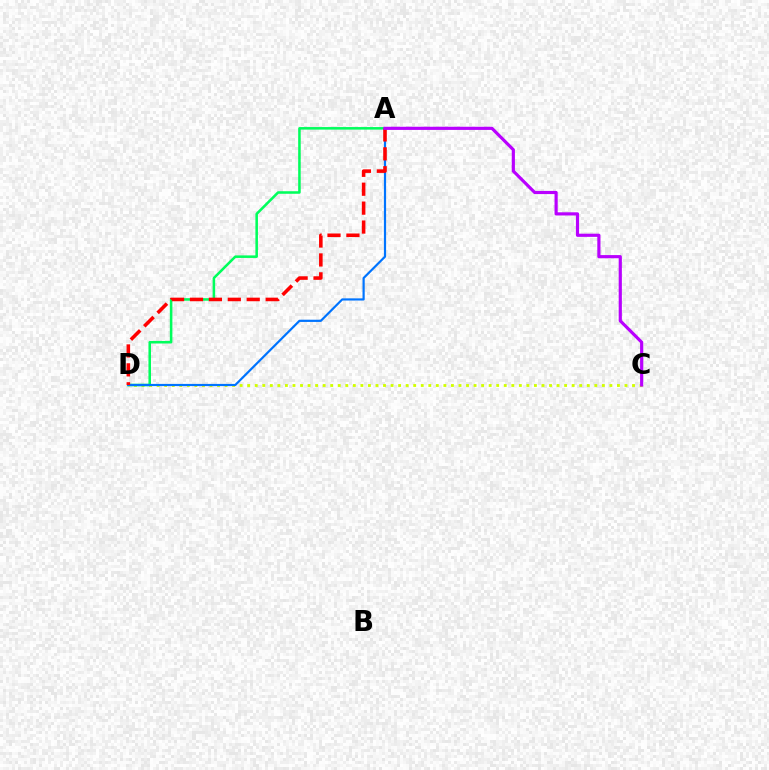{('C', 'D'): [{'color': '#d1ff00', 'line_style': 'dotted', 'thickness': 2.05}], ('A', 'D'): [{'color': '#00ff5c', 'line_style': 'solid', 'thickness': 1.83}, {'color': '#0074ff', 'line_style': 'solid', 'thickness': 1.58}, {'color': '#ff0000', 'line_style': 'dashed', 'thickness': 2.57}], ('A', 'C'): [{'color': '#b900ff', 'line_style': 'solid', 'thickness': 2.28}]}